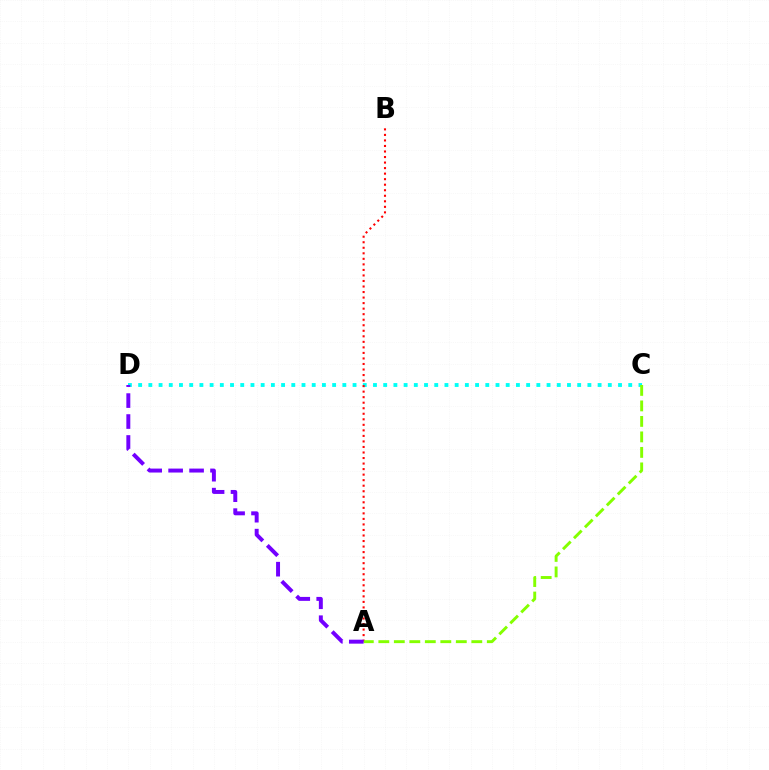{('C', 'D'): [{'color': '#00fff6', 'line_style': 'dotted', 'thickness': 2.77}], ('A', 'B'): [{'color': '#ff0000', 'line_style': 'dotted', 'thickness': 1.5}], ('A', 'C'): [{'color': '#84ff00', 'line_style': 'dashed', 'thickness': 2.11}], ('A', 'D'): [{'color': '#7200ff', 'line_style': 'dashed', 'thickness': 2.85}]}